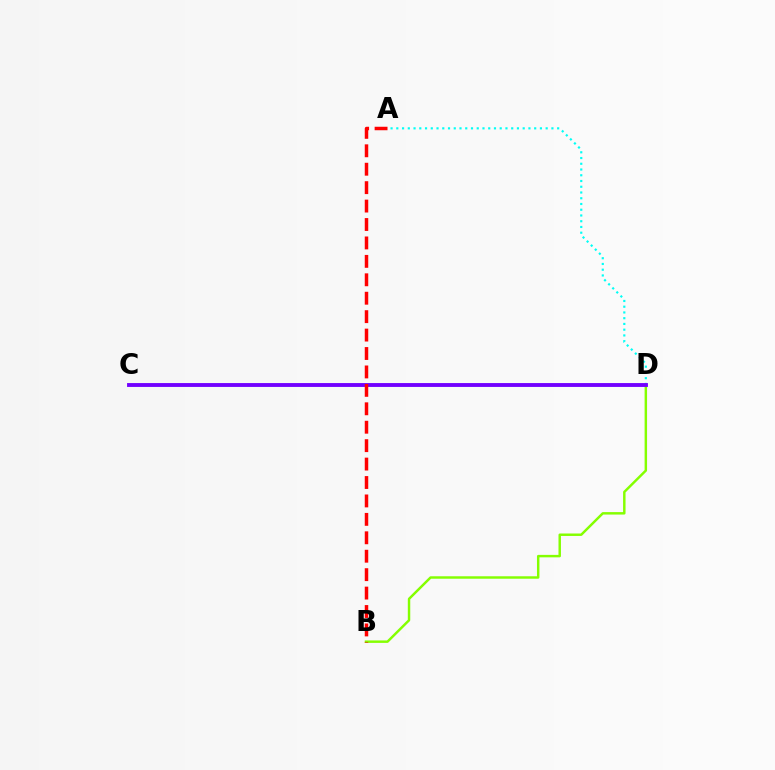{('A', 'D'): [{'color': '#00fff6', 'line_style': 'dotted', 'thickness': 1.56}], ('B', 'D'): [{'color': '#84ff00', 'line_style': 'solid', 'thickness': 1.77}], ('C', 'D'): [{'color': '#7200ff', 'line_style': 'solid', 'thickness': 2.78}], ('A', 'B'): [{'color': '#ff0000', 'line_style': 'dashed', 'thickness': 2.5}]}